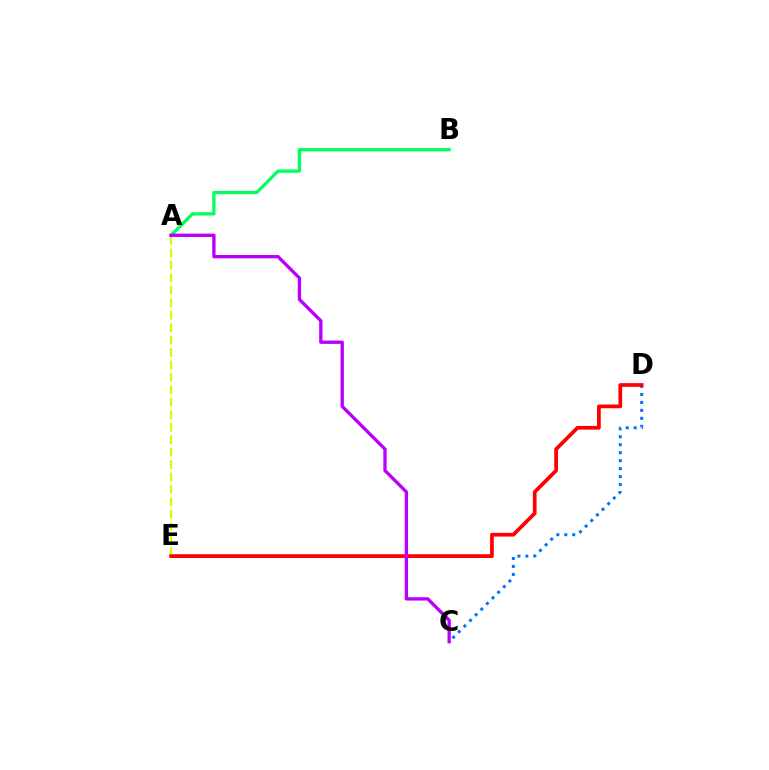{('A', 'E'): [{'color': '#d1ff00', 'line_style': 'dashed', 'thickness': 1.69}], ('A', 'B'): [{'color': '#00ff5c', 'line_style': 'solid', 'thickness': 2.35}], ('C', 'D'): [{'color': '#0074ff', 'line_style': 'dotted', 'thickness': 2.16}], ('D', 'E'): [{'color': '#ff0000', 'line_style': 'solid', 'thickness': 2.68}], ('A', 'C'): [{'color': '#b900ff', 'line_style': 'solid', 'thickness': 2.4}]}